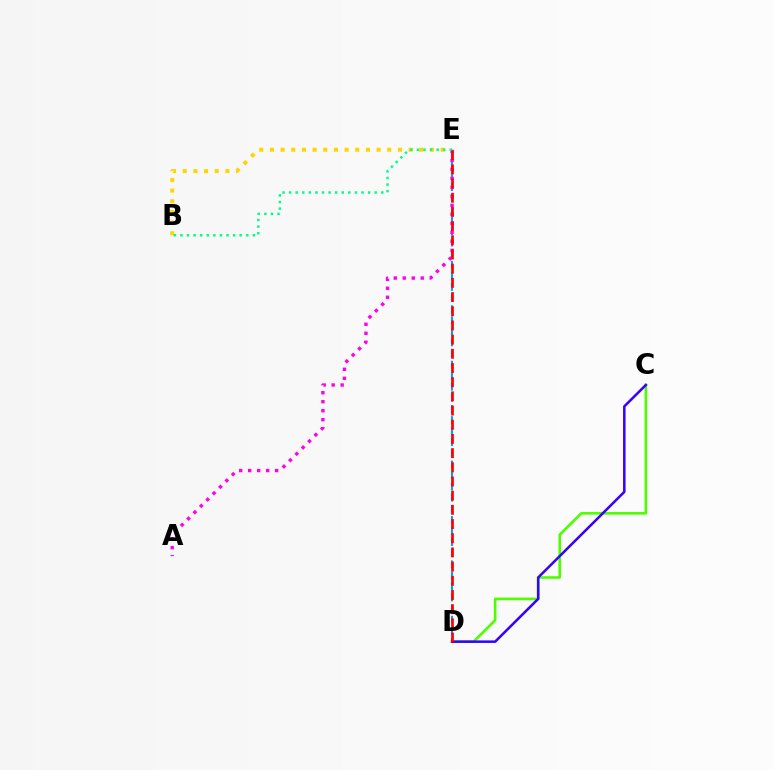{('C', 'D'): [{'color': '#4fff00', 'line_style': 'solid', 'thickness': 1.9}, {'color': '#3700ff', 'line_style': 'solid', 'thickness': 1.82}], ('D', 'E'): [{'color': '#009eff', 'line_style': 'dashed', 'thickness': 1.51}, {'color': '#ff0000', 'line_style': 'dashed', 'thickness': 1.93}], ('B', 'E'): [{'color': '#ffd500', 'line_style': 'dotted', 'thickness': 2.9}, {'color': '#00ff86', 'line_style': 'dotted', 'thickness': 1.79}], ('A', 'E'): [{'color': '#ff00ed', 'line_style': 'dotted', 'thickness': 2.44}]}